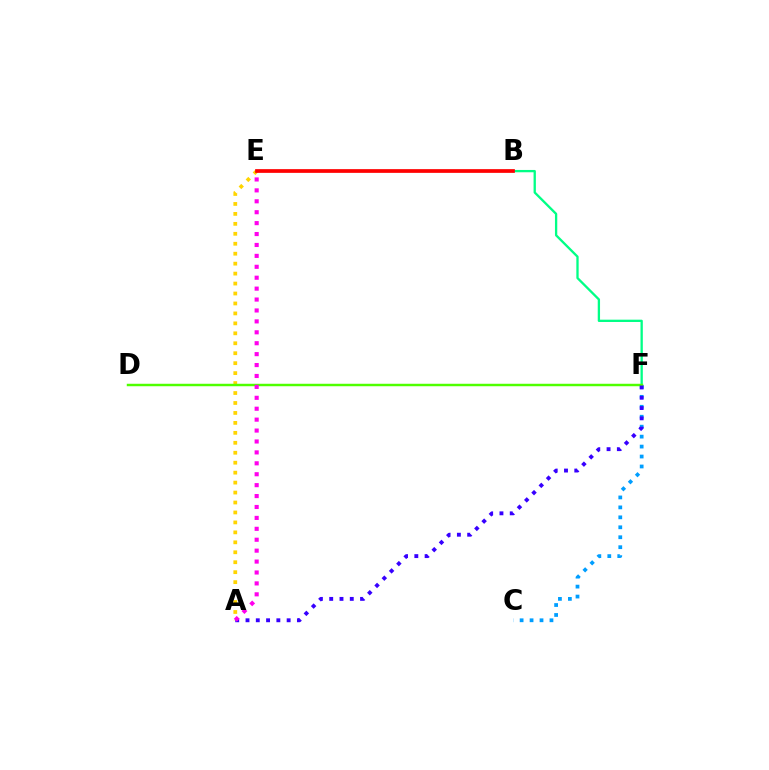{('C', 'F'): [{'color': '#009eff', 'line_style': 'dotted', 'thickness': 2.7}], ('A', 'E'): [{'color': '#ffd500', 'line_style': 'dotted', 'thickness': 2.7}, {'color': '#ff00ed', 'line_style': 'dotted', 'thickness': 2.97}], ('B', 'F'): [{'color': '#00ff86', 'line_style': 'solid', 'thickness': 1.66}], ('D', 'F'): [{'color': '#4fff00', 'line_style': 'solid', 'thickness': 1.77}], ('A', 'F'): [{'color': '#3700ff', 'line_style': 'dotted', 'thickness': 2.79}], ('B', 'E'): [{'color': '#ff0000', 'line_style': 'solid', 'thickness': 2.68}]}